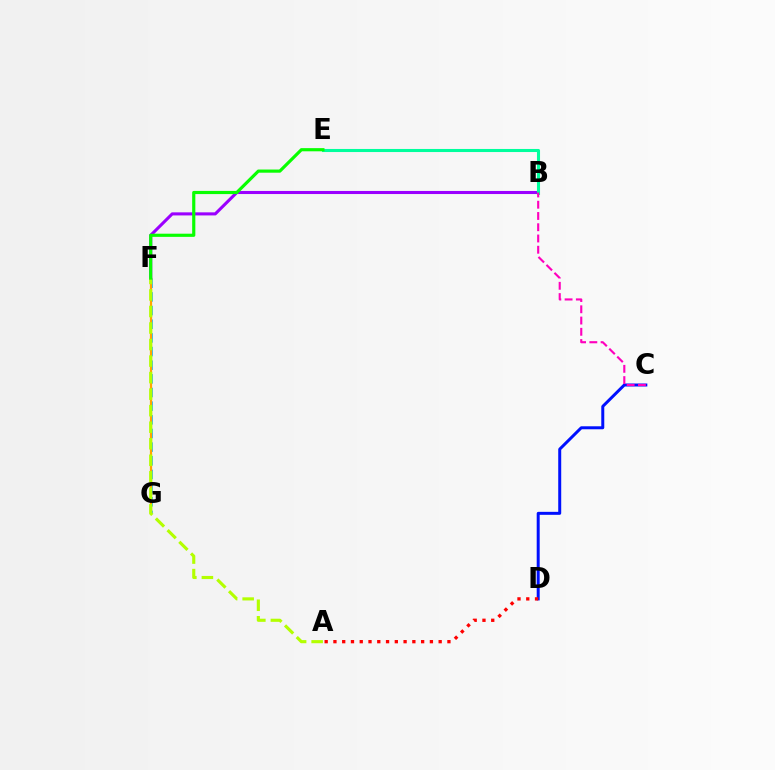{('C', 'D'): [{'color': '#0010ff', 'line_style': 'solid', 'thickness': 2.15}], ('F', 'G'): [{'color': '#00b5ff', 'line_style': 'dashed', 'thickness': 1.86}, {'color': '#ffa500', 'line_style': 'solid', 'thickness': 1.62}], ('B', 'F'): [{'color': '#9b00ff', 'line_style': 'solid', 'thickness': 2.22}], ('A', 'F'): [{'color': '#b3ff00', 'line_style': 'dashed', 'thickness': 2.25}], ('B', 'E'): [{'color': '#00ff9d', 'line_style': 'solid', 'thickness': 2.21}], ('B', 'C'): [{'color': '#ff00bd', 'line_style': 'dashed', 'thickness': 1.53}], ('A', 'D'): [{'color': '#ff0000', 'line_style': 'dotted', 'thickness': 2.38}], ('E', 'F'): [{'color': '#08ff00', 'line_style': 'solid', 'thickness': 2.28}]}